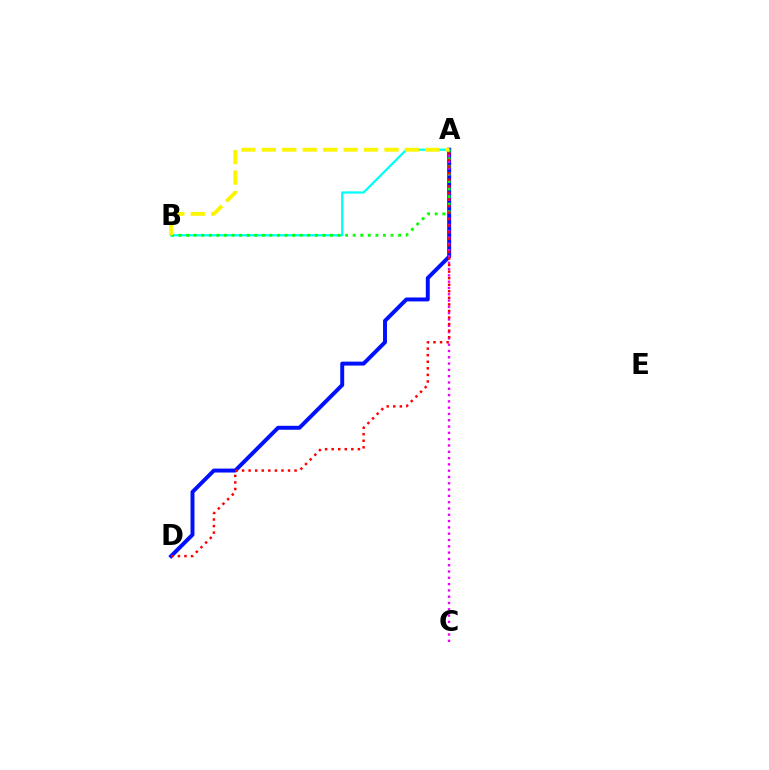{('A', 'D'): [{'color': '#0010ff', 'line_style': 'solid', 'thickness': 2.84}, {'color': '#ff0000', 'line_style': 'dotted', 'thickness': 1.78}], ('A', 'B'): [{'color': '#00fff6', 'line_style': 'solid', 'thickness': 1.63}, {'color': '#08ff00', 'line_style': 'dotted', 'thickness': 2.06}, {'color': '#fcf500', 'line_style': 'dashed', 'thickness': 2.78}], ('A', 'C'): [{'color': '#ee00ff', 'line_style': 'dotted', 'thickness': 1.71}]}